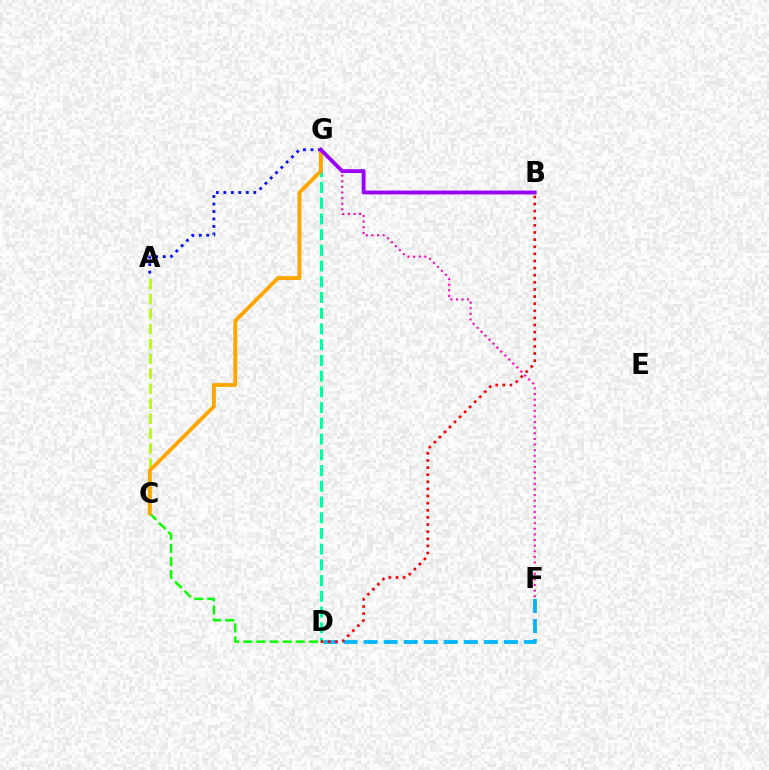{('F', 'G'): [{'color': '#ff00bd', 'line_style': 'dotted', 'thickness': 1.53}], ('D', 'G'): [{'color': '#00ff9d', 'line_style': 'dashed', 'thickness': 2.14}], ('C', 'D'): [{'color': '#08ff00', 'line_style': 'dashed', 'thickness': 1.78}], ('D', 'F'): [{'color': '#00b5ff', 'line_style': 'dashed', 'thickness': 2.72}], ('B', 'D'): [{'color': '#ff0000', 'line_style': 'dotted', 'thickness': 1.93}], ('A', 'C'): [{'color': '#b3ff00', 'line_style': 'dashed', 'thickness': 2.03}], ('C', 'G'): [{'color': '#ffa500', 'line_style': 'solid', 'thickness': 2.78}], ('A', 'G'): [{'color': '#0010ff', 'line_style': 'dotted', 'thickness': 2.03}], ('B', 'G'): [{'color': '#9b00ff', 'line_style': 'solid', 'thickness': 2.77}]}